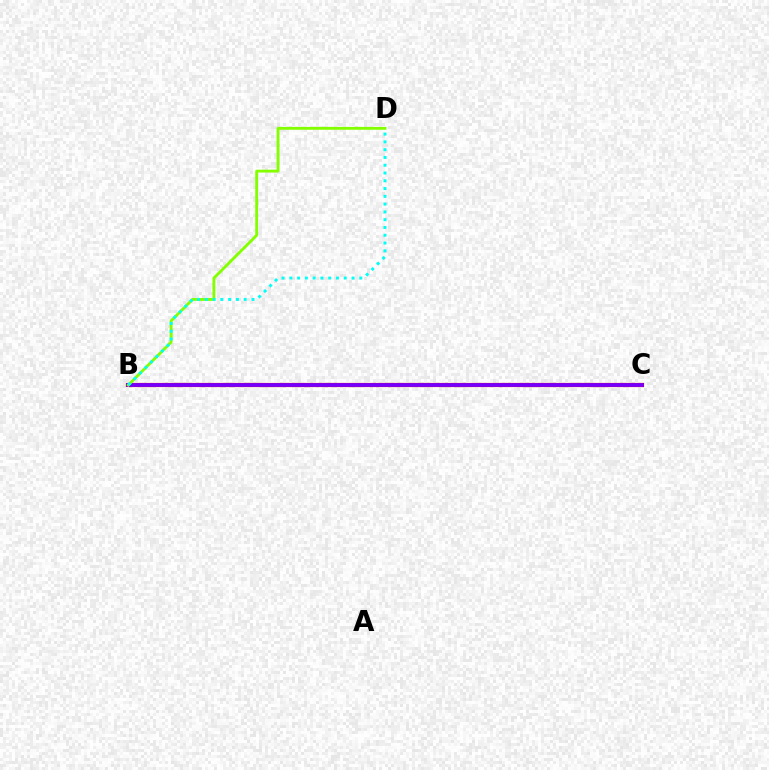{('B', 'C'): [{'color': '#ff0000', 'line_style': 'solid', 'thickness': 3.0}, {'color': '#7200ff', 'line_style': 'solid', 'thickness': 2.68}], ('B', 'D'): [{'color': '#84ff00', 'line_style': 'solid', 'thickness': 2.07}, {'color': '#00fff6', 'line_style': 'dotted', 'thickness': 2.11}]}